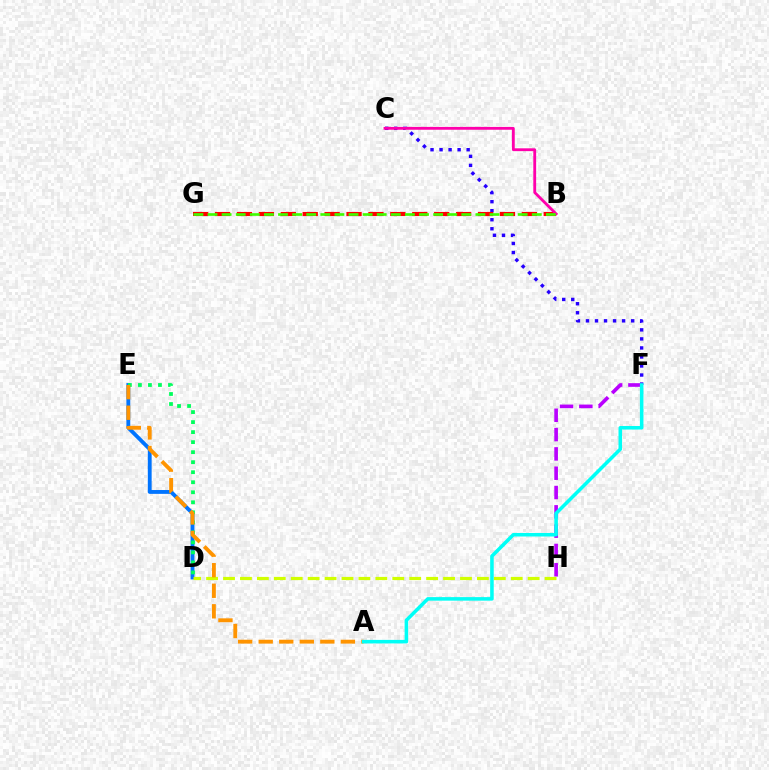{('C', 'F'): [{'color': '#2500ff', 'line_style': 'dotted', 'thickness': 2.45}], ('D', 'E'): [{'color': '#0074ff', 'line_style': 'solid', 'thickness': 2.77}, {'color': '#00ff5c', 'line_style': 'dotted', 'thickness': 2.72}], ('B', 'G'): [{'color': '#ff0000', 'line_style': 'dashed', 'thickness': 2.98}, {'color': '#3dff00', 'line_style': 'dashed', 'thickness': 1.92}], ('B', 'C'): [{'color': '#ff00ac', 'line_style': 'solid', 'thickness': 2.04}], ('F', 'H'): [{'color': '#b900ff', 'line_style': 'dashed', 'thickness': 2.62}], ('D', 'H'): [{'color': '#d1ff00', 'line_style': 'dashed', 'thickness': 2.3}], ('A', 'E'): [{'color': '#ff9400', 'line_style': 'dashed', 'thickness': 2.79}], ('A', 'F'): [{'color': '#00fff6', 'line_style': 'solid', 'thickness': 2.55}]}